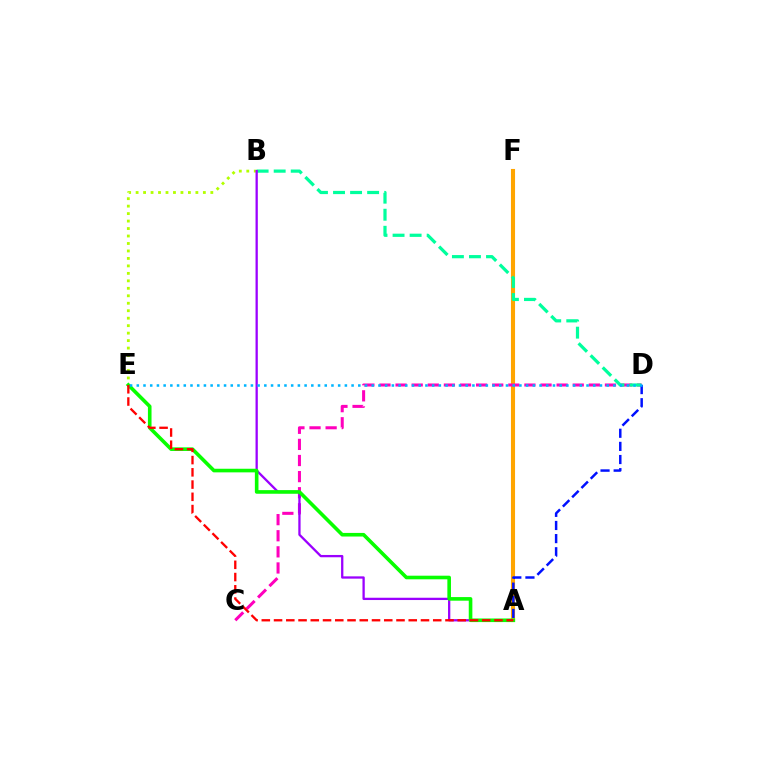{('A', 'F'): [{'color': '#ffa500', 'line_style': 'solid', 'thickness': 2.95}], ('C', 'D'): [{'color': '#ff00bd', 'line_style': 'dashed', 'thickness': 2.19}], ('B', 'E'): [{'color': '#b3ff00', 'line_style': 'dotted', 'thickness': 2.03}], ('B', 'D'): [{'color': '#00ff9d', 'line_style': 'dashed', 'thickness': 2.32}], ('A', 'B'): [{'color': '#9b00ff', 'line_style': 'solid', 'thickness': 1.65}], ('A', 'D'): [{'color': '#0010ff', 'line_style': 'dashed', 'thickness': 1.78}], ('A', 'E'): [{'color': '#08ff00', 'line_style': 'solid', 'thickness': 2.6}, {'color': '#ff0000', 'line_style': 'dashed', 'thickness': 1.66}], ('D', 'E'): [{'color': '#00b5ff', 'line_style': 'dotted', 'thickness': 1.82}]}